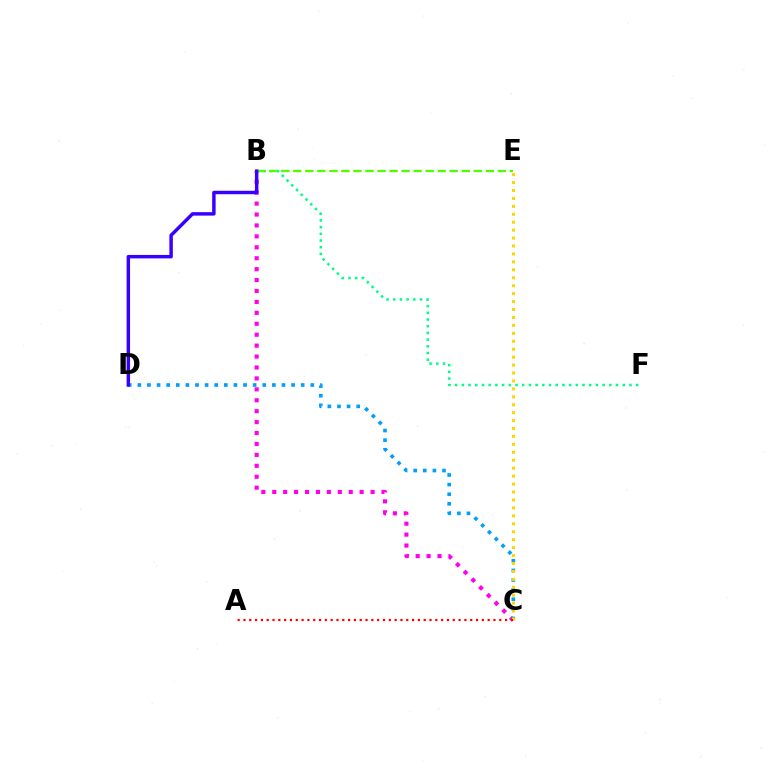{('B', 'C'): [{'color': '#ff00ed', 'line_style': 'dotted', 'thickness': 2.97}], ('C', 'D'): [{'color': '#009eff', 'line_style': 'dotted', 'thickness': 2.61}], ('B', 'F'): [{'color': '#00ff86', 'line_style': 'dotted', 'thickness': 1.82}], ('B', 'E'): [{'color': '#4fff00', 'line_style': 'dashed', 'thickness': 1.63}], ('C', 'E'): [{'color': '#ffd500', 'line_style': 'dotted', 'thickness': 2.16}], ('B', 'D'): [{'color': '#3700ff', 'line_style': 'solid', 'thickness': 2.49}], ('A', 'C'): [{'color': '#ff0000', 'line_style': 'dotted', 'thickness': 1.58}]}